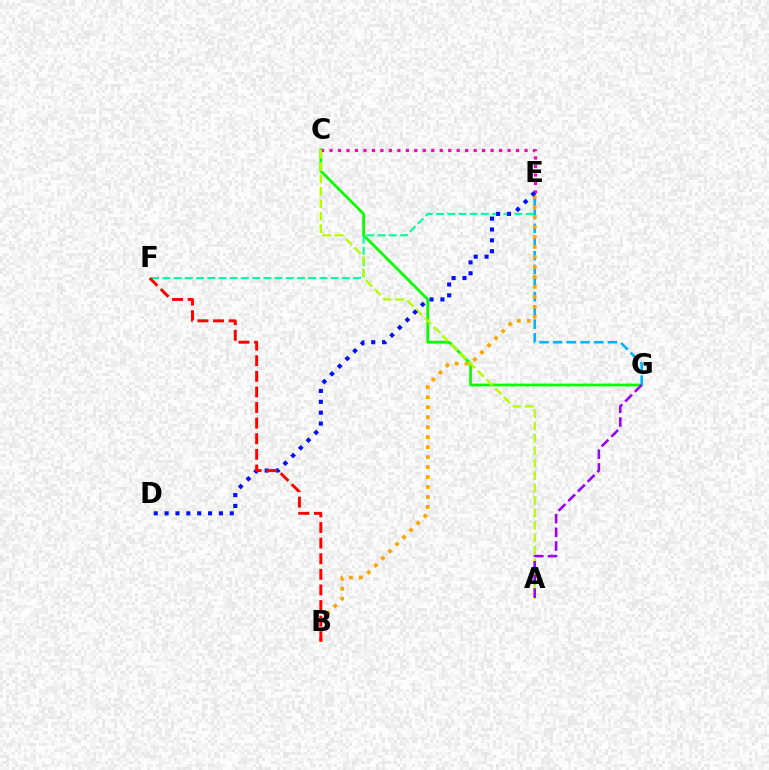{('C', 'G'): [{'color': '#08ff00', 'line_style': 'solid', 'thickness': 2.0}], ('E', 'F'): [{'color': '#00ff9d', 'line_style': 'dashed', 'thickness': 1.52}], ('E', 'G'): [{'color': '#00b5ff', 'line_style': 'dashed', 'thickness': 1.86}], ('B', 'E'): [{'color': '#ffa500', 'line_style': 'dotted', 'thickness': 2.71}], ('C', 'E'): [{'color': '#ff00bd', 'line_style': 'dotted', 'thickness': 2.3}], ('A', 'C'): [{'color': '#b3ff00', 'line_style': 'dashed', 'thickness': 1.69}], ('A', 'G'): [{'color': '#9b00ff', 'line_style': 'dashed', 'thickness': 1.86}], ('D', 'E'): [{'color': '#0010ff', 'line_style': 'dotted', 'thickness': 2.95}], ('B', 'F'): [{'color': '#ff0000', 'line_style': 'dashed', 'thickness': 2.12}]}